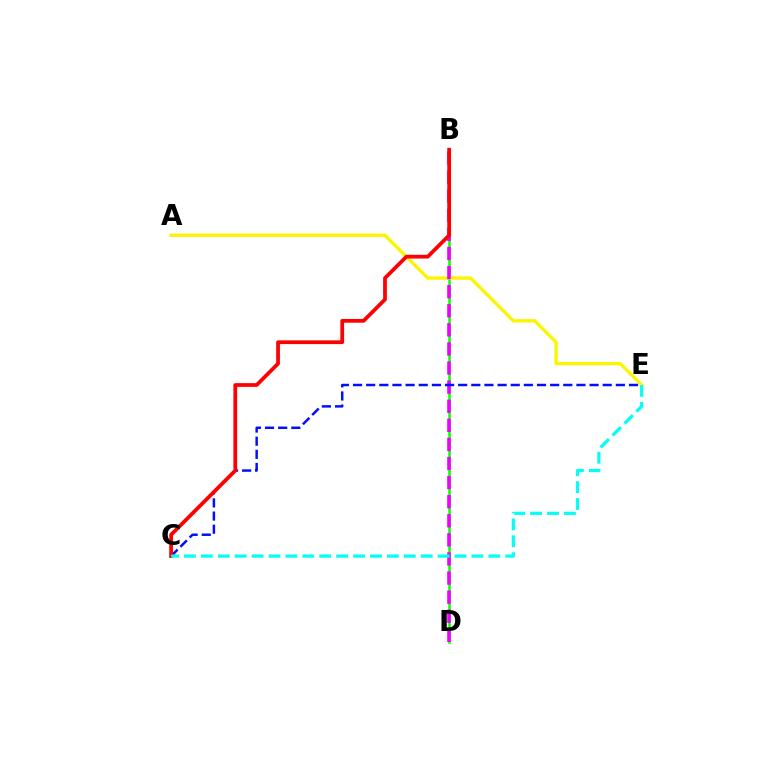{('B', 'D'): [{'color': '#08ff00', 'line_style': 'solid', 'thickness': 1.82}, {'color': '#ee00ff', 'line_style': 'dashed', 'thickness': 2.59}], ('A', 'E'): [{'color': '#fcf500', 'line_style': 'solid', 'thickness': 2.41}], ('C', 'E'): [{'color': '#0010ff', 'line_style': 'dashed', 'thickness': 1.79}, {'color': '#00fff6', 'line_style': 'dashed', 'thickness': 2.3}], ('B', 'C'): [{'color': '#ff0000', 'line_style': 'solid', 'thickness': 2.7}]}